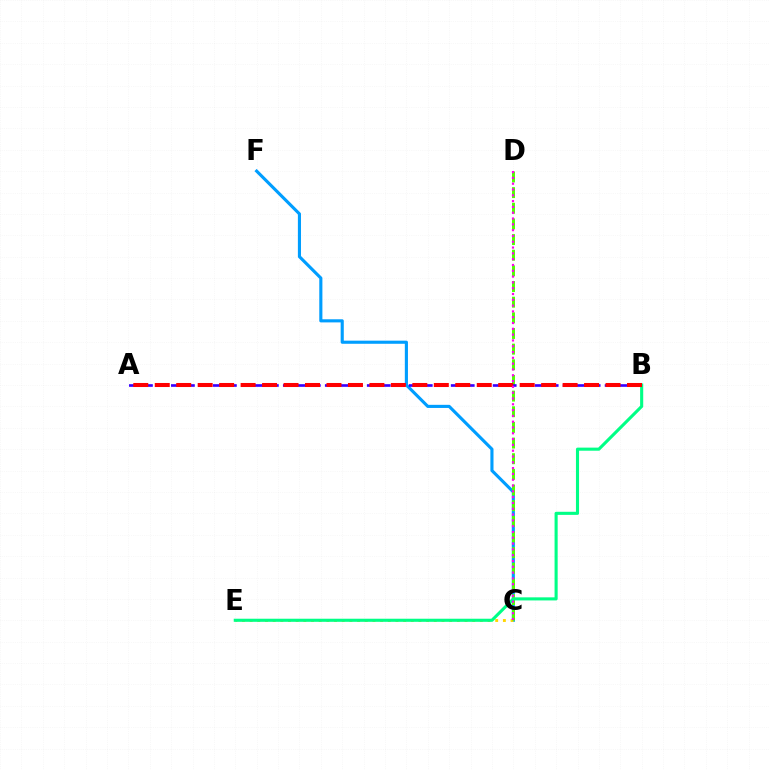{('C', 'F'): [{'color': '#009eff', 'line_style': 'solid', 'thickness': 2.25}], ('C', 'E'): [{'color': '#ffd500', 'line_style': 'dotted', 'thickness': 2.09}], ('C', 'D'): [{'color': '#4fff00', 'line_style': 'dashed', 'thickness': 2.13}, {'color': '#ff00ed', 'line_style': 'dotted', 'thickness': 1.58}], ('A', 'B'): [{'color': '#3700ff', 'line_style': 'dashed', 'thickness': 1.9}, {'color': '#ff0000', 'line_style': 'dashed', 'thickness': 2.92}], ('B', 'E'): [{'color': '#00ff86', 'line_style': 'solid', 'thickness': 2.23}]}